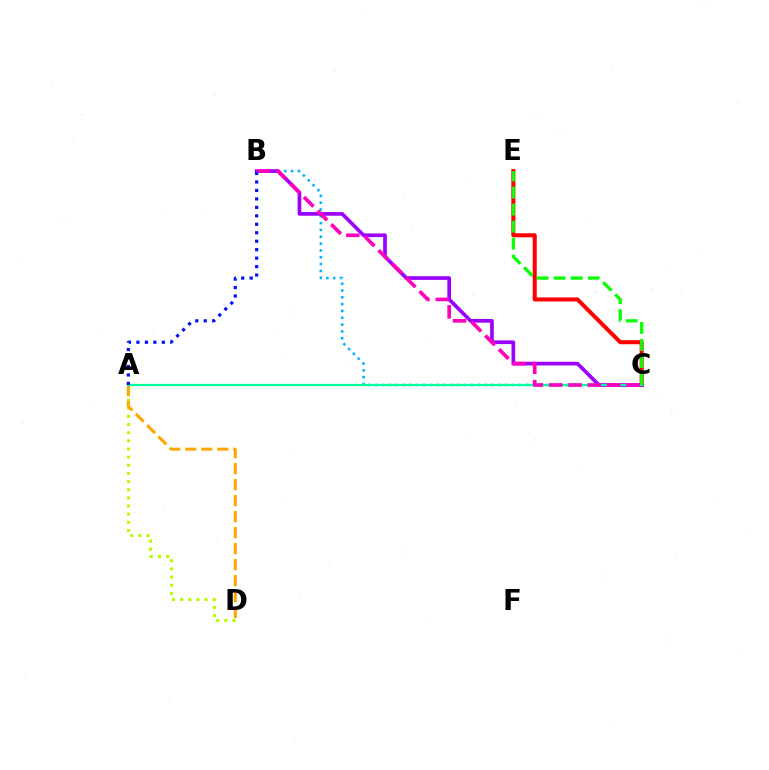{('C', 'E'): [{'color': '#ff0000', 'line_style': 'solid', 'thickness': 2.92}, {'color': '#08ff00', 'line_style': 'dashed', 'thickness': 2.32}], ('A', 'D'): [{'color': '#b3ff00', 'line_style': 'dotted', 'thickness': 2.21}, {'color': '#ffa500', 'line_style': 'dashed', 'thickness': 2.17}], ('B', 'C'): [{'color': '#00b5ff', 'line_style': 'dotted', 'thickness': 1.85}, {'color': '#9b00ff', 'line_style': 'solid', 'thickness': 2.65}, {'color': '#ff00bd', 'line_style': 'dashed', 'thickness': 2.63}], ('A', 'C'): [{'color': '#00ff9d', 'line_style': 'solid', 'thickness': 1.59}], ('A', 'B'): [{'color': '#0010ff', 'line_style': 'dotted', 'thickness': 2.3}]}